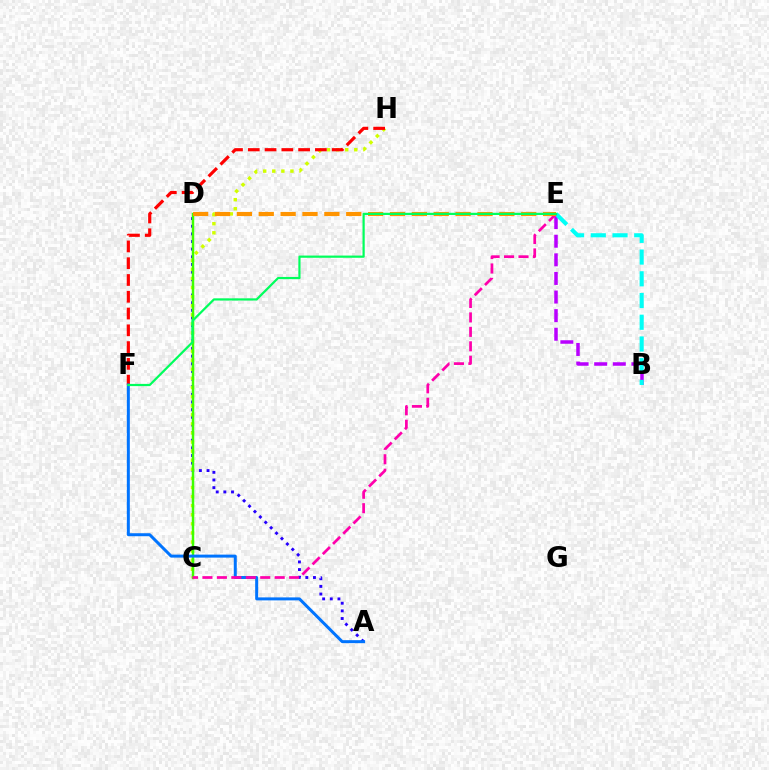{('A', 'D'): [{'color': '#2500ff', 'line_style': 'dotted', 'thickness': 2.08}], ('B', 'E'): [{'color': '#b900ff', 'line_style': 'dashed', 'thickness': 2.53}, {'color': '#00fff6', 'line_style': 'dashed', 'thickness': 2.95}], ('C', 'H'): [{'color': '#d1ff00', 'line_style': 'dotted', 'thickness': 2.47}], ('F', 'H'): [{'color': '#ff0000', 'line_style': 'dashed', 'thickness': 2.28}], ('C', 'D'): [{'color': '#3dff00', 'line_style': 'solid', 'thickness': 1.76}], ('A', 'F'): [{'color': '#0074ff', 'line_style': 'solid', 'thickness': 2.15}], ('C', 'E'): [{'color': '#ff00ac', 'line_style': 'dashed', 'thickness': 1.96}], ('D', 'E'): [{'color': '#ff9400', 'line_style': 'dashed', 'thickness': 2.97}], ('E', 'F'): [{'color': '#00ff5c', 'line_style': 'solid', 'thickness': 1.59}]}